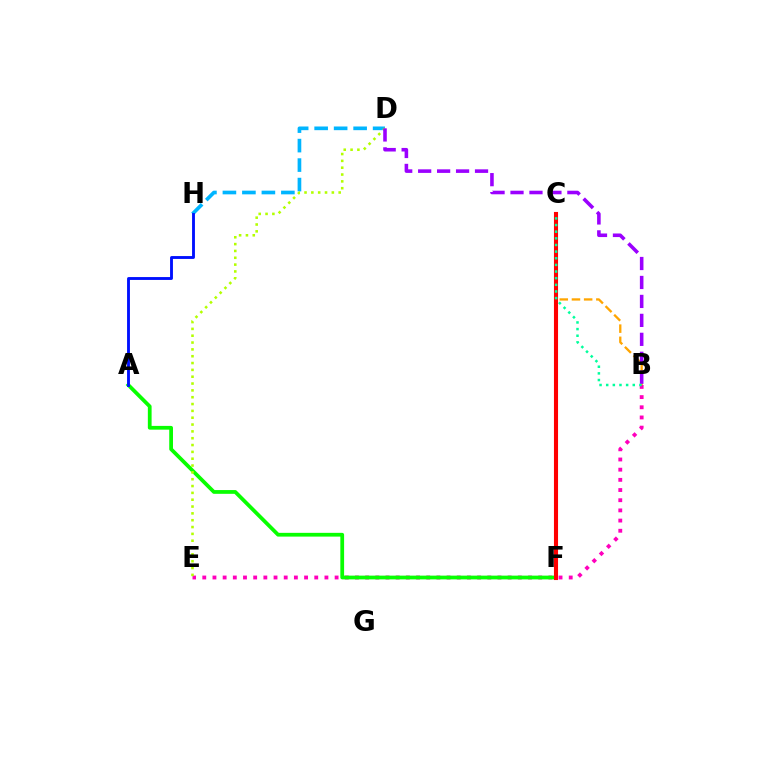{('B', 'C'): [{'color': '#ffa500', 'line_style': 'dashed', 'thickness': 1.66}, {'color': '#00ff9d', 'line_style': 'dotted', 'thickness': 1.8}], ('D', 'H'): [{'color': '#00b5ff', 'line_style': 'dashed', 'thickness': 2.65}], ('B', 'E'): [{'color': '#ff00bd', 'line_style': 'dotted', 'thickness': 2.77}], ('A', 'F'): [{'color': '#08ff00', 'line_style': 'solid', 'thickness': 2.7}], ('A', 'H'): [{'color': '#0010ff', 'line_style': 'solid', 'thickness': 2.06}], ('C', 'F'): [{'color': '#ff0000', 'line_style': 'solid', 'thickness': 2.95}], ('D', 'E'): [{'color': '#b3ff00', 'line_style': 'dotted', 'thickness': 1.86}], ('B', 'D'): [{'color': '#9b00ff', 'line_style': 'dashed', 'thickness': 2.58}]}